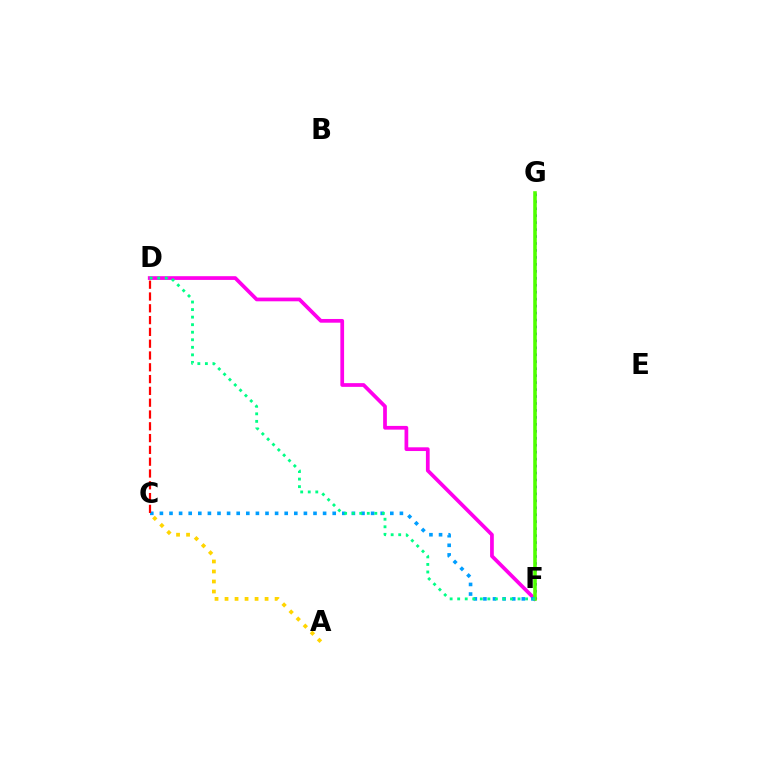{('D', 'F'): [{'color': '#ff00ed', 'line_style': 'solid', 'thickness': 2.68}, {'color': '#00ff86', 'line_style': 'dotted', 'thickness': 2.05}], ('F', 'G'): [{'color': '#3700ff', 'line_style': 'dotted', 'thickness': 1.89}, {'color': '#4fff00', 'line_style': 'solid', 'thickness': 2.58}], ('A', 'C'): [{'color': '#ffd500', 'line_style': 'dotted', 'thickness': 2.72}], ('C', 'F'): [{'color': '#009eff', 'line_style': 'dotted', 'thickness': 2.61}], ('C', 'D'): [{'color': '#ff0000', 'line_style': 'dashed', 'thickness': 1.6}]}